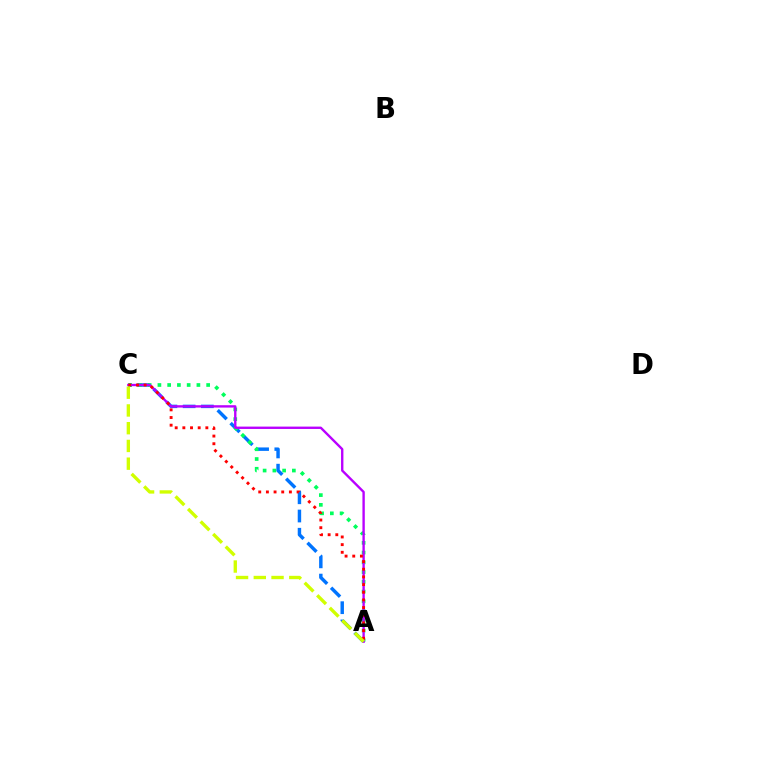{('A', 'C'): [{'color': '#0074ff', 'line_style': 'dashed', 'thickness': 2.48}, {'color': '#00ff5c', 'line_style': 'dotted', 'thickness': 2.65}, {'color': '#b900ff', 'line_style': 'solid', 'thickness': 1.71}, {'color': '#ff0000', 'line_style': 'dotted', 'thickness': 2.08}, {'color': '#d1ff00', 'line_style': 'dashed', 'thickness': 2.41}]}